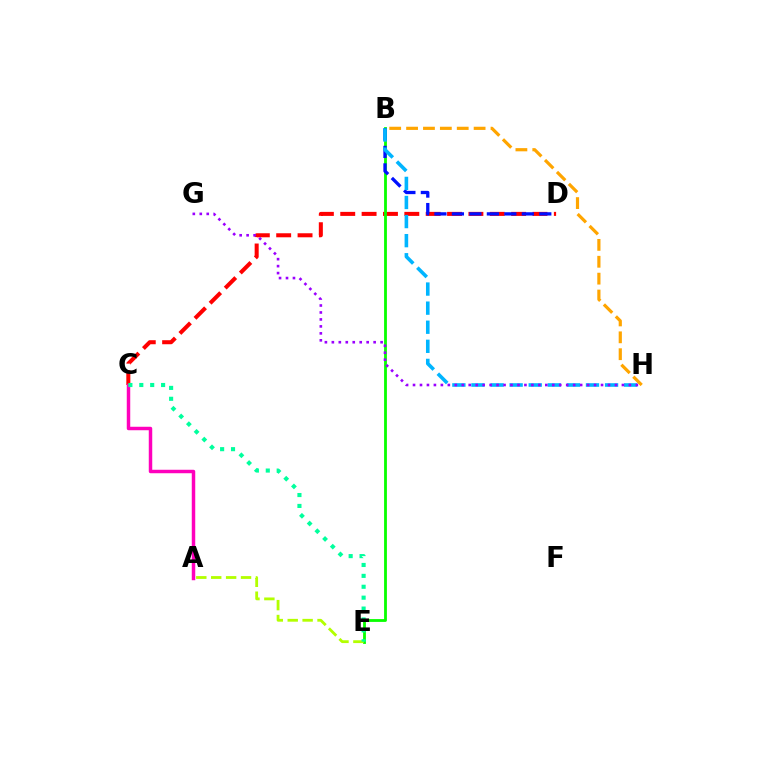{('C', 'D'): [{'color': '#ff0000', 'line_style': 'dashed', 'thickness': 2.9}], ('B', 'E'): [{'color': '#08ff00', 'line_style': 'solid', 'thickness': 2.03}], ('B', 'D'): [{'color': '#0010ff', 'line_style': 'dashed', 'thickness': 2.37}], ('A', 'C'): [{'color': '#ff00bd', 'line_style': 'solid', 'thickness': 2.49}], ('B', 'H'): [{'color': '#00b5ff', 'line_style': 'dashed', 'thickness': 2.59}, {'color': '#ffa500', 'line_style': 'dashed', 'thickness': 2.29}], ('G', 'H'): [{'color': '#9b00ff', 'line_style': 'dotted', 'thickness': 1.89}], ('A', 'E'): [{'color': '#b3ff00', 'line_style': 'dashed', 'thickness': 2.03}], ('C', 'E'): [{'color': '#00ff9d', 'line_style': 'dotted', 'thickness': 2.96}]}